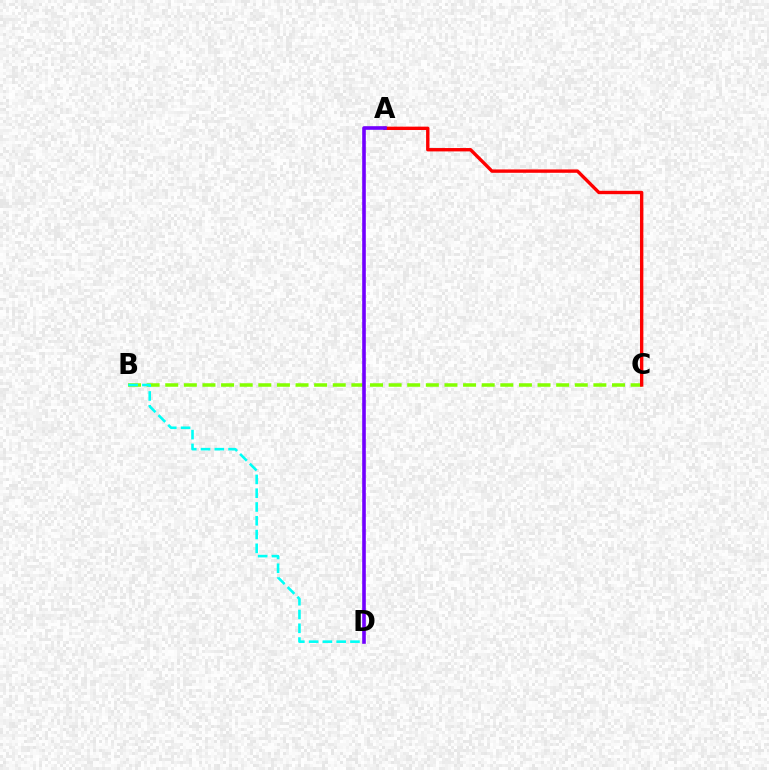{('B', 'C'): [{'color': '#84ff00', 'line_style': 'dashed', 'thickness': 2.53}], ('A', 'C'): [{'color': '#ff0000', 'line_style': 'solid', 'thickness': 2.42}], ('A', 'D'): [{'color': '#7200ff', 'line_style': 'solid', 'thickness': 2.6}], ('B', 'D'): [{'color': '#00fff6', 'line_style': 'dashed', 'thickness': 1.87}]}